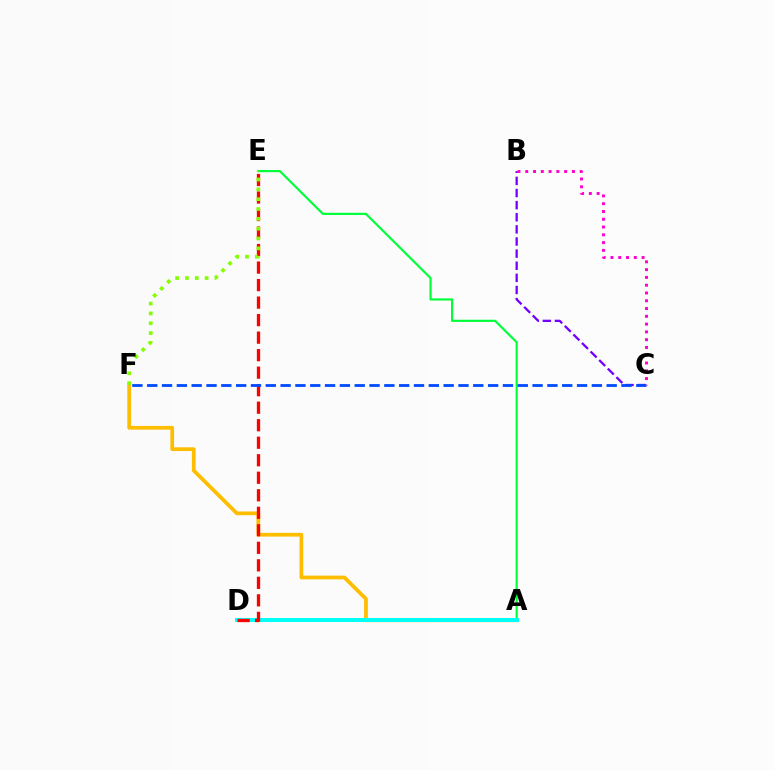{('A', 'E'): [{'color': '#00ff39', 'line_style': 'solid', 'thickness': 1.56}], ('B', 'C'): [{'color': '#7200ff', 'line_style': 'dashed', 'thickness': 1.65}, {'color': '#ff00cf', 'line_style': 'dotted', 'thickness': 2.11}], ('A', 'F'): [{'color': '#ffbd00', 'line_style': 'solid', 'thickness': 2.69}], ('A', 'D'): [{'color': '#00fff6', 'line_style': 'solid', 'thickness': 2.9}], ('D', 'E'): [{'color': '#ff0000', 'line_style': 'dashed', 'thickness': 2.38}], ('C', 'F'): [{'color': '#004bff', 'line_style': 'dashed', 'thickness': 2.01}], ('E', 'F'): [{'color': '#84ff00', 'line_style': 'dotted', 'thickness': 2.67}]}